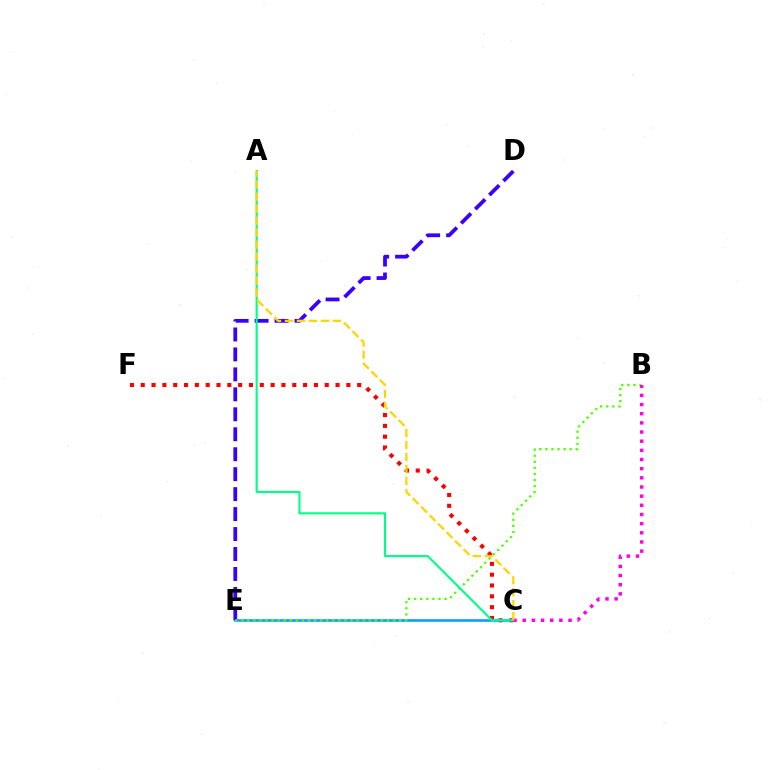{('C', 'F'): [{'color': '#ff0000', 'line_style': 'dotted', 'thickness': 2.94}], ('C', 'E'): [{'color': '#009eff', 'line_style': 'solid', 'thickness': 1.83}], ('D', 'E'): [{'color': '#3700ff', 'line_style': 'dashed', 'thickness': 2.71}], ('B', 'E'): [{'color': '#4fff00', 'line_style': 'dotted', 'thickness': 1.65}], ('A', 'C'): [{'color': '#00ff86', 'line_style': 'solid', 'thickness': 1.53}, {'color': '#ffd500', 'line_style': 'dashed', 'thickness': 1.63}], ('B', 'C'): [{'color': '#ff00ed', 'line_style': 'dotted', 'thickness': 2.49}]}